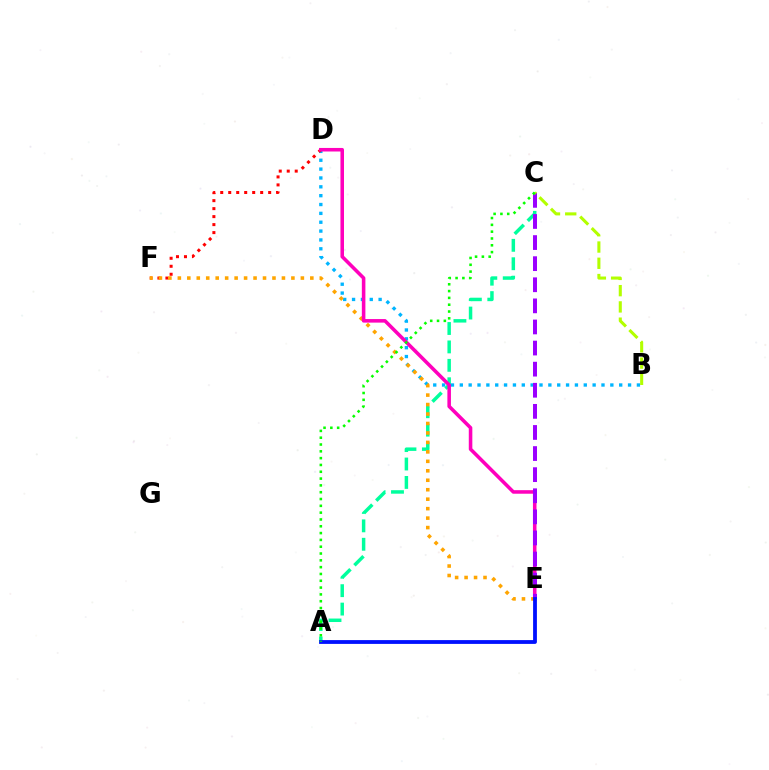{('A', 'C'): [{'color': '#00ff9d', 'line_style': 'dashed', 'thickness': 2.5}, {'color': '#08ff00', 'line_style': 'dotted', 'thickness': 1.85}], ('B', 'D'): [{'color': '#00b5ff', 'line_style': 'dotted', 'thickness': 2.41}], ('D', 'F'): [{'color': '#ff0000', 'line_style': 'dotted', 'thickness': 2.17}], ('E', 'F'): [{'color': '#ffa500', 'line_style': 'dotted', 'thickness': 2.57}], ('D', 'E'): [{'color': '#ff00bd', 'line_style': 'solid', 'thickness': 2.56}], ('C', 'E'): [{'color': '#9b00ff', 'line_style': 'dashed', 'thickness': 2.87}], ('A', 'E'): [{'color': '#0010ff', 'line_style': 'solid', 'thickness': 2.74}], ('B', 'C'): [{'color': '#b3ff00', 'line_style': 'dashed', 'thickness': 2.21}]}